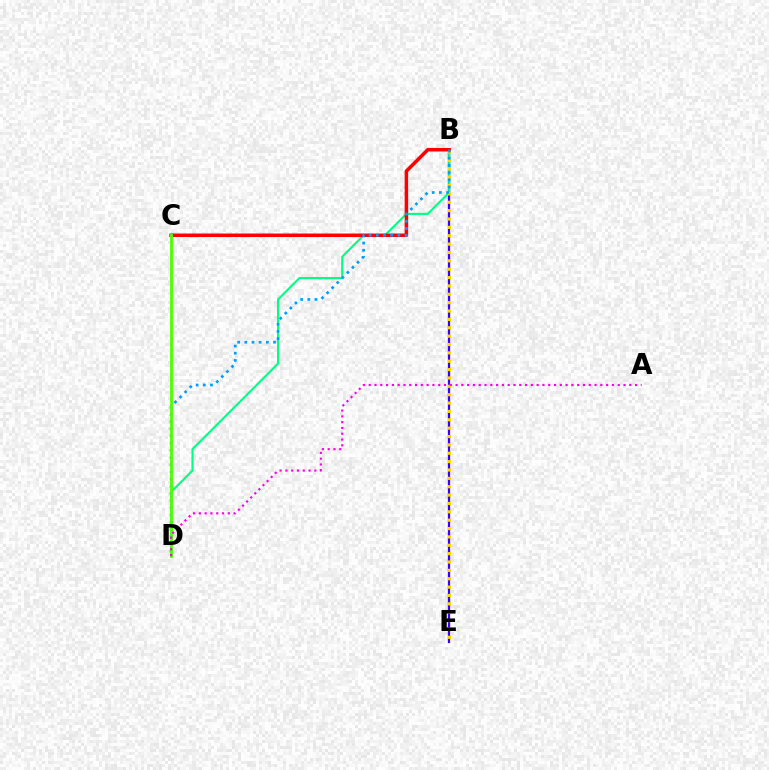{('B', 'E'): [{'color': '#3700ff', 'line_style': 'solid', 'thickness': 1.62}, {'color': '#ffd500', 'line_style': 'dotted', 'thickness': 2.27}], ('B', 'D'): [{'color': '#00ff86', 'line_style': 'solid', 'thickness': 1.53}, {'color': '#009eff', 'line_style': 'dotted', 'thickness': 1.95}], ('B', 'C'): [{'color': '#ff0000', 'line_style': 'solid', 'thickness': 2.52}], ('C', 'D'): [{'color': '#4fff00', 'line_style': 'solid', 'thickness': 2.03}], ('A', 'D'): [{'color': '#ff00ed', 'line_style': 'dotted', 'thickness': 1.57}]}